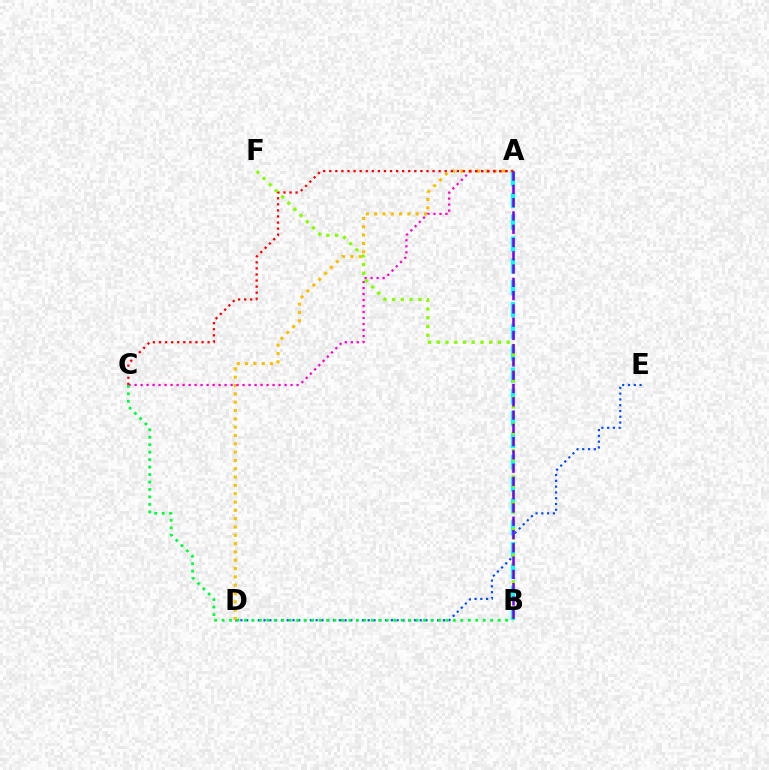{('D', 'E'): [{'color': '#004bff', 'line_style': 'dotted', 'thickness': 1.57}], ('A', 'D'): [{'color': '#ffbd00', 'line_style': 'dotted', 'thickness': 2.26}], ('A', 'C'): [{'color': '#ff00cf', 'line_style': 'dotted', 'thickness': 1.63}, {'color': '#ff0000', 'line_style': 'dotted', 'thickness': 1.65}], ('A', 'B'): [{'color': '#00fff6', 'line_style': 'dashed', 'thickness': 2.97}, {'color': '#7200ff', 'line_style': 'dashed', 'thickness': 1.8}], ('B', 'C'): [{'color': '#00ff39', 'line_style': 'dotted', 'thickness': 2.03}], ('B', 'F'): [{'color': '#84ff00', 'line_style': 'dotted', 'thickness': 2.37}]}